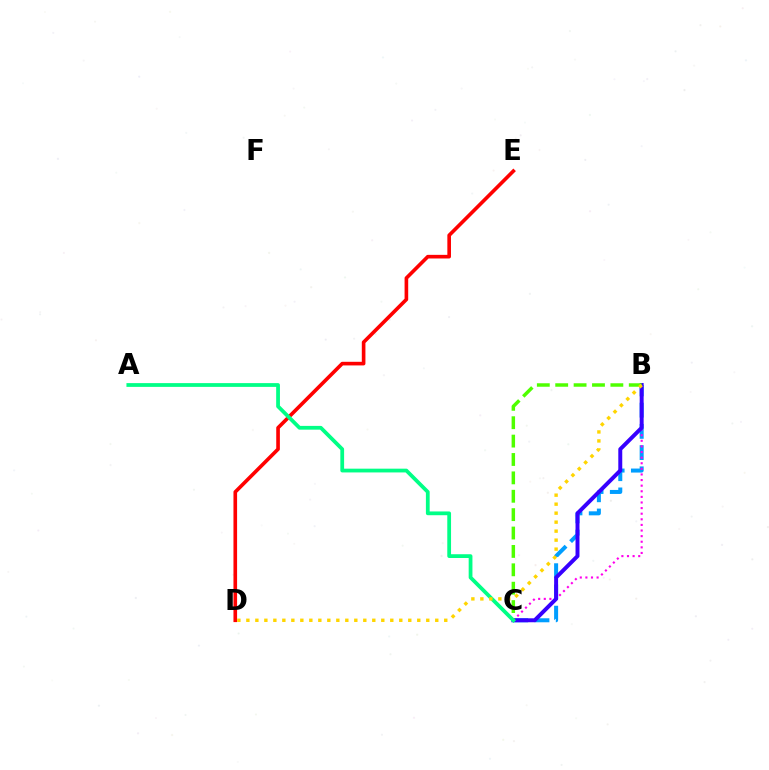{('B', 'C'): [{'color': '#009eff', 'line_style': 'dashed', 'thickness': 2.88}, {'color': '#ff00ed', 'line_style': 'dotted', 'thickness': 1.52}, {'color': '#3700ff', 'line_style': 'solid', 'thickness': 2.84}, {'color': '#4fff00', 'line_style': 'dashed', 'thickness': 2.5}], ('D', 'E'): [{'color': '#ff0000', 'line_style': 'solid', 'thickness': 2.62}], ('A', 'C'): [{'color': '#00ff86', 'line_style': 'solid', 'thickness': 2.71}], ('B', 'D'): [{'color': '#ffd500', 'line_style': 'dotted', 'thickness': 2.44}]}